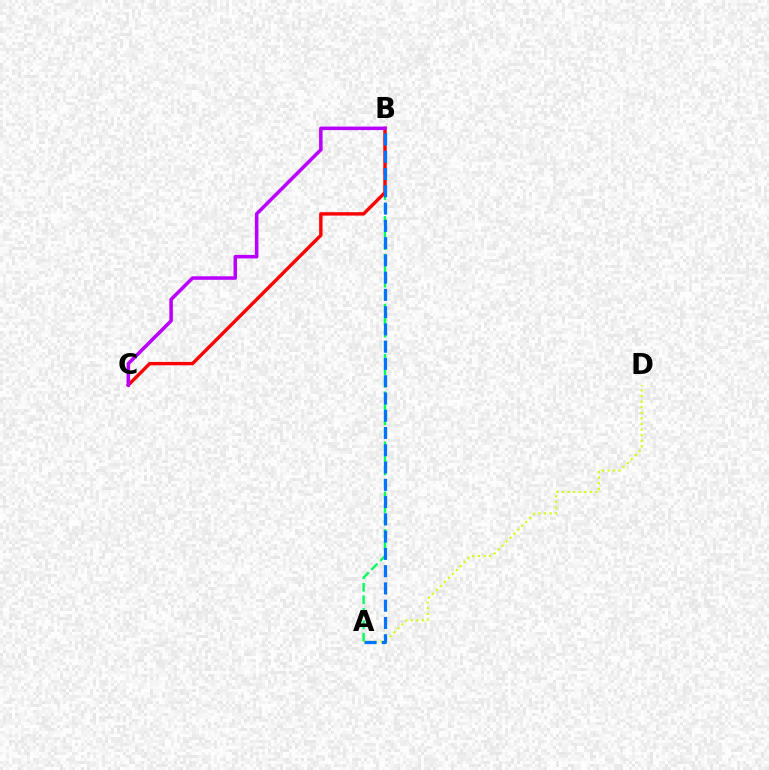{('A', 'B'): [{'color': '#00ff5c', 'line_style': 'dashed', 'thickness': 1.7}, {'color': '#0074ff', 'line_style': 'dashed', 'thickness': 2.35}], ('B', 'C'): [{'color': '#ff0000', 'line_style': 'solid', 'thickness': 2.44}, {'color': '#b900ff', 'line_style': 'solid', 'thickness': 2.54}], ('A', 'D'): [{'color': '#d1ff00', 'line_style': 'dotted', 'thickness': 1.52}]}